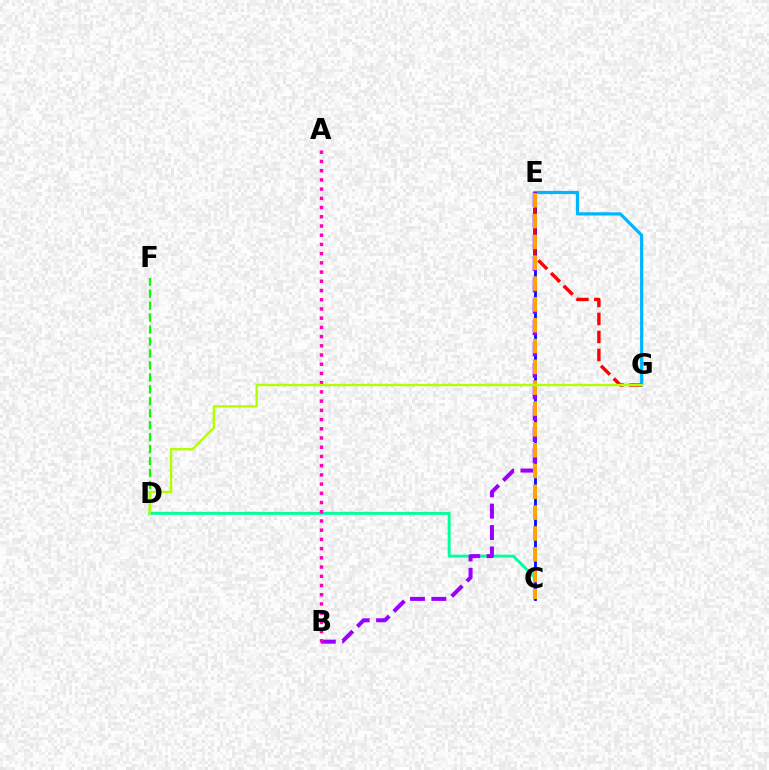{('C', 'D'): [{'color': '#00ff9d', 'line_style': 'solid', 'thickness': 2.1}], ('E', 'G'): [{'color': '#00b5ff', 'line_style': 'solid', 'thickness': 2.31}, {'color': '#ff0000', 'line_style': 'dashed', 'thickness': 2.45}], ('C', 'E'): [{'color': '#0010ff', 'line_style': 'solid', 'thickness': 2.03}, {'color': '#ffa500', 'line_style': 'dashed', 'thickness': 2.83}], ('B', 'E'): [{'color': '#9b00ff', 'line_style': 'dashed', 'thickness': 2.9}], ('D', 'F'): [{'color': '#08ff00', 'line_style': 'dashed', 'thickness': 1.62}], ('A', 'B'): [{'color': '#ff00bd', 'line_style': 'dotted', 'thickness': 2.5}], ('D', 'G'): [{'color': '#b3ff00', 'line_style': 'solid', 'thickness': 1.71}]}